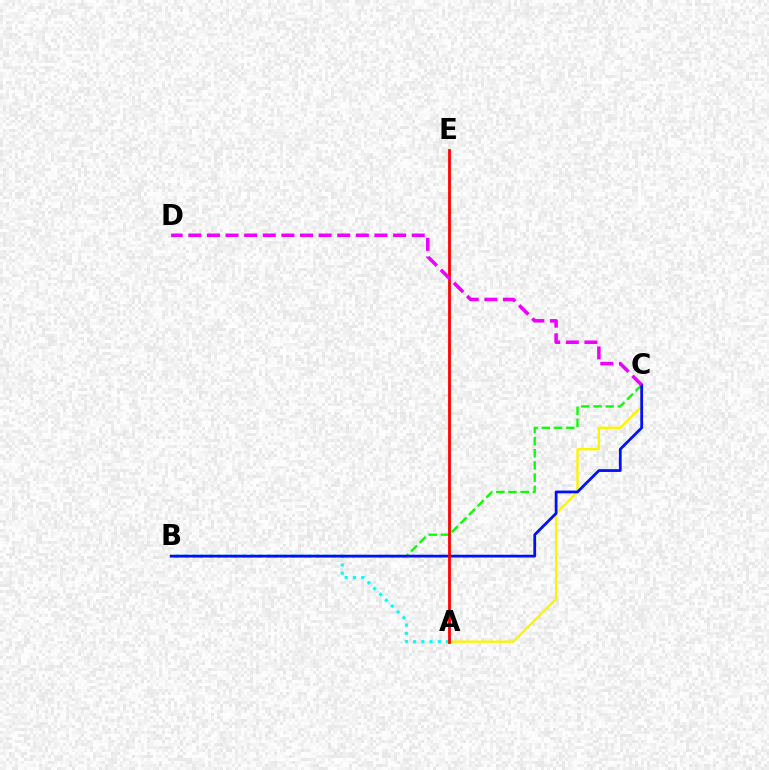{('A', 'B'): [{'color': '#00fff6', 'line_style': 'dotted', 'thickness': 2.25}], ('A', 'C'): [{'color': '#fcf500', 'line_style': 'solid', 'thickness': 1.7}], ('B', 'C'): [{'color': '#08ff00', 'line_style': 'dashed', 'thickness': 1.66}, {'color': '#0010ff', 'line_style': 'solid', 'thickness': 2.0}], ('A', 'E'): [{'color': '#ff0000', 'line_style': 'solid', 'thickness': 2.01}], ('C', 'D'): [{'color': '#ee00ff', 'line_style': 'dashed', 'thickness': 2.53}]}